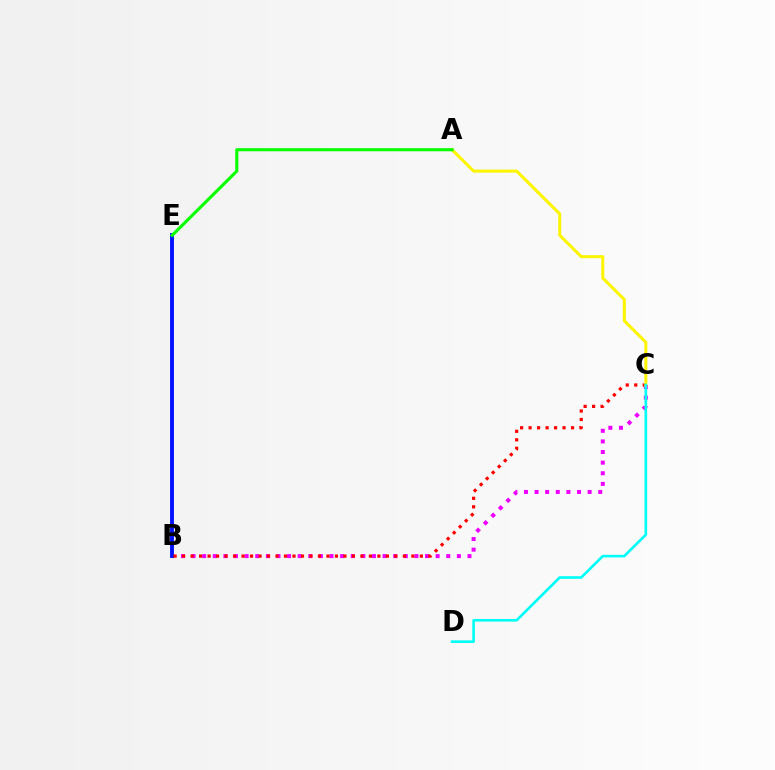{('B', 'C'): [{'color': '#ee00ff', 'line_style': 'dotted', 'thickness': 2.88}, {'color': '#ff0000', 'line_style': 'dotted', 'thickness': 2.31}], ('B', 'E'): [{'color': '#0010ff', 'line_style': 'solid', 'thickness': 2.79}], ('A', 'C'): [{'color': '#fcf500', 'line_style': 'solid', 'thickness': 2.17}], ('C', 'D'): [{'color': '#00fff6', 'line_style': 'solid', 'thickness': 1.9}], ('A', 'E'): [{'color': '#08ff00', 'line_style': 'solid', 'thickness': 2.23}]}